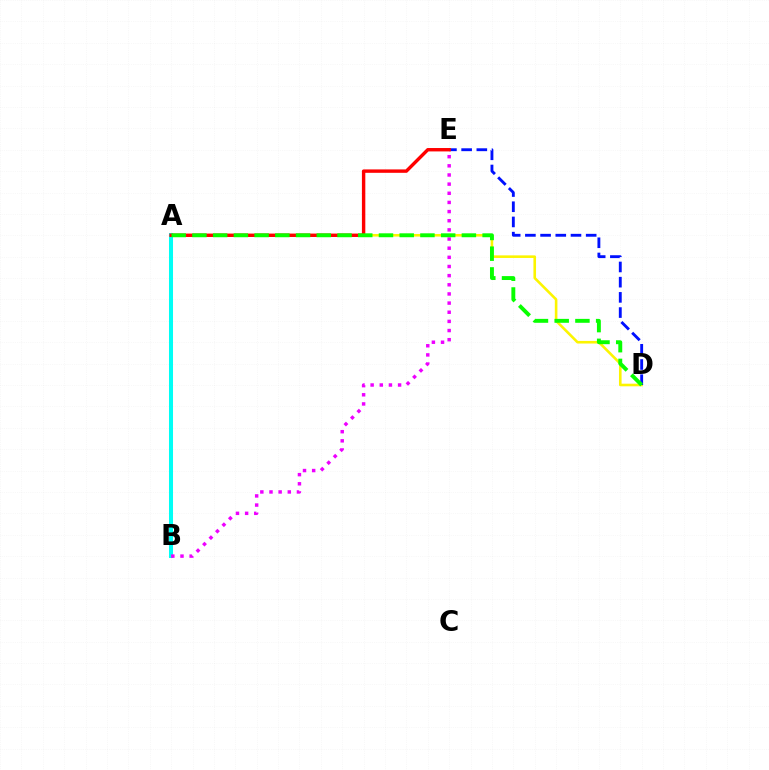{('A', 'D'): [{'color': '#fcf500', 'line_style': 'solid', 'thickness': 1.87}, {'color': '#08ff00', 'line_style': 'dashed', 'thickness': 2.82}], ('A', 'B'): [{'color': '#00fff6', 'line_style': 'solid', 'thickness': 2.9}], ('D', 'E'): [{'color': '#0010ff', 'line_style': 'dashed', 'thickness': 2.06}], ('B', 'E'): [{'color': '#ee00ff', 'line_style': 'dotted', 'thickness': 2.49}], ('A', 'E'): [{'color': '#ff0000', 'line_style': 'solid', 'thickness': 2.45}]}